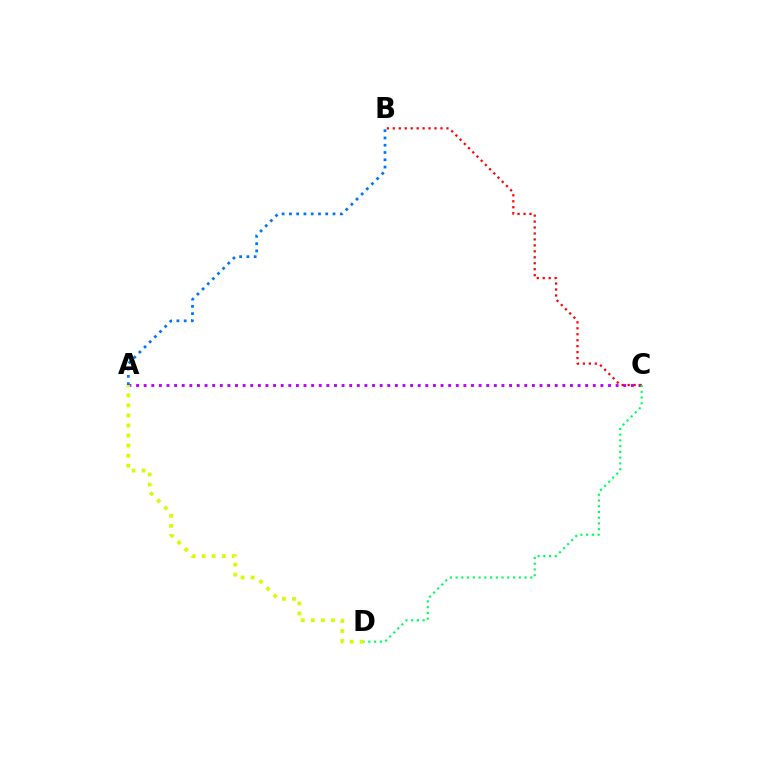{('A', 'C'): [{'color': '#b900ff', 'line_style': 'dotted', 'thickness': 2.07}], ('B', 'C'): [{'color': '#ff0000', 'line_style': 'dotted', 'thickness': 1.62}], ('A', 'D'): [{'color': '#d1ff00', 'line_style': 'dotted', 'thickness': 2.73}], ('A', 'B'): [{'color': '#0074ff', 'line_style': 'dotted', 'thickness': 1.98}], ('C', 'D'): [{'color': '#00ff5c', 'line_style': 'dotted', 'thickness': 1.56}]}